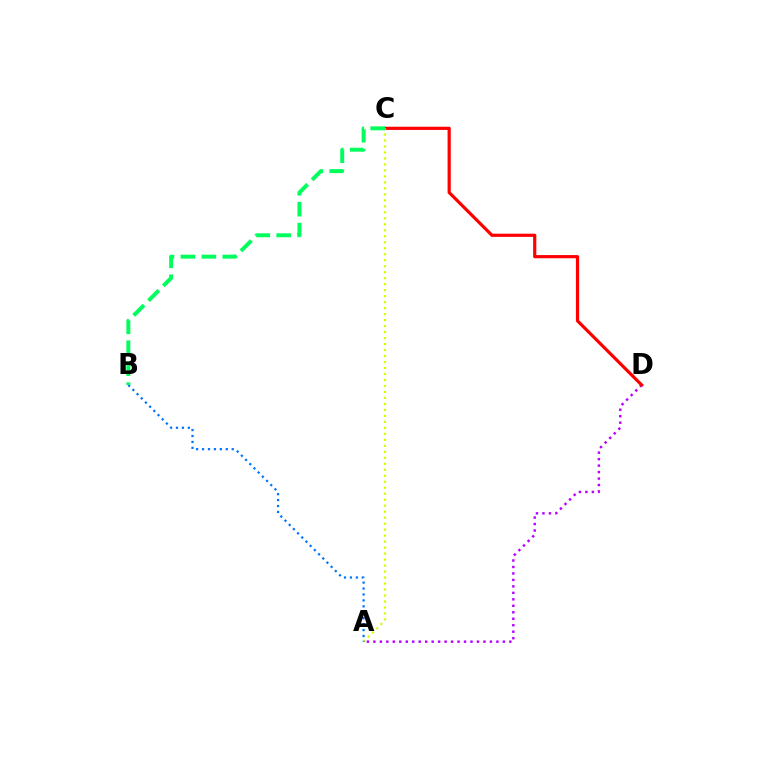{('A', 'D'): [{'color': '#b900ff', 'line_style': 'dotted', 'thickness': 1.76}], ('C', 'D'): [{'color': '#ff0000', 'line_style': 'solid', 'thickness': 2.3}], ('A', 'C'): [{'color': '#d1ff00', 'line_style': 'dotted', 'thickness': 1.63}], ('A', 'B'): [{'color': '#0074ff', 'line_style': 'dotted', 'thickness': 1.61}], ('B', 'C'): [{'color': '#00ff5c', 'line_style': 'dashed', 'thickness': 2.84}]}